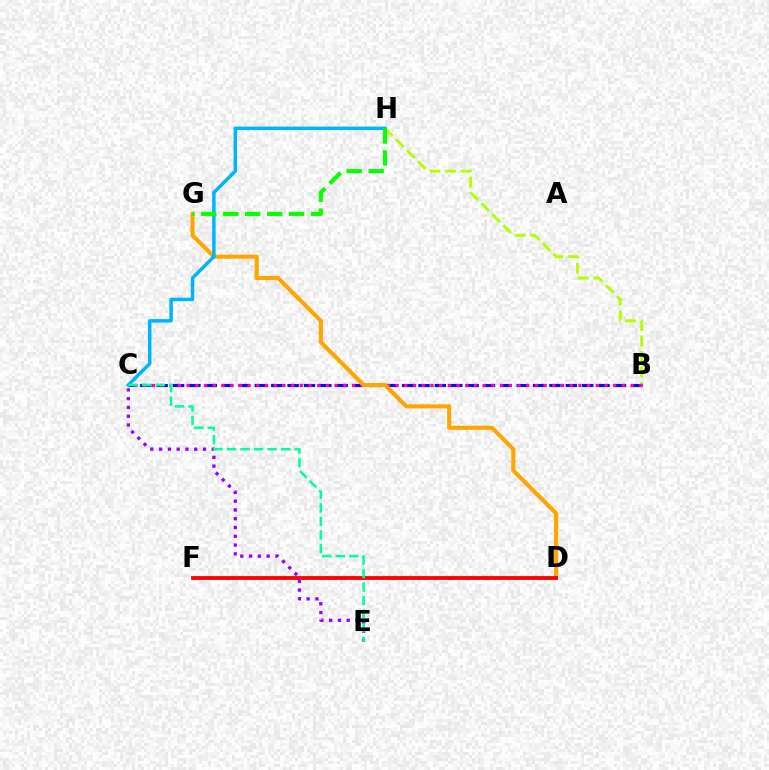{('B', 'H'): [{'color': '#b3ff00', 'line_style': 'dashed', 'thickness': 2.11}], ('B', 'C'): [{'color': '#0010ff', 'line_style': 'dashed', 'thickness': 2.22}, {'color': '#ff00bd', 'line_style': 'dotted', 'thickness': 2.37}], ('D', 'G'): [{'color': '#ffa500', 'line_style': 'solid', 'thickness': 2.96}], ('D', 'F'): [{'color': '#ff0000', 'line_style': 'solid', 'thickness': 2.75}], ('C', 'E'): [{'color': '#9b00ff', 'line_style': 'dotted', 'thickness': 2.39}, {'color': '#00ff9d', 'line_style': 'dashed', 'thickness': 1.84}], ('C', 'H'): [{'color': '#00b5ff', 'line_style': 'solid', 'thickness': 2.51}], ('G', 'H'): [{'color': '#08ff00', 'line_style': 'dashed', 'thickness': 2.98}]}